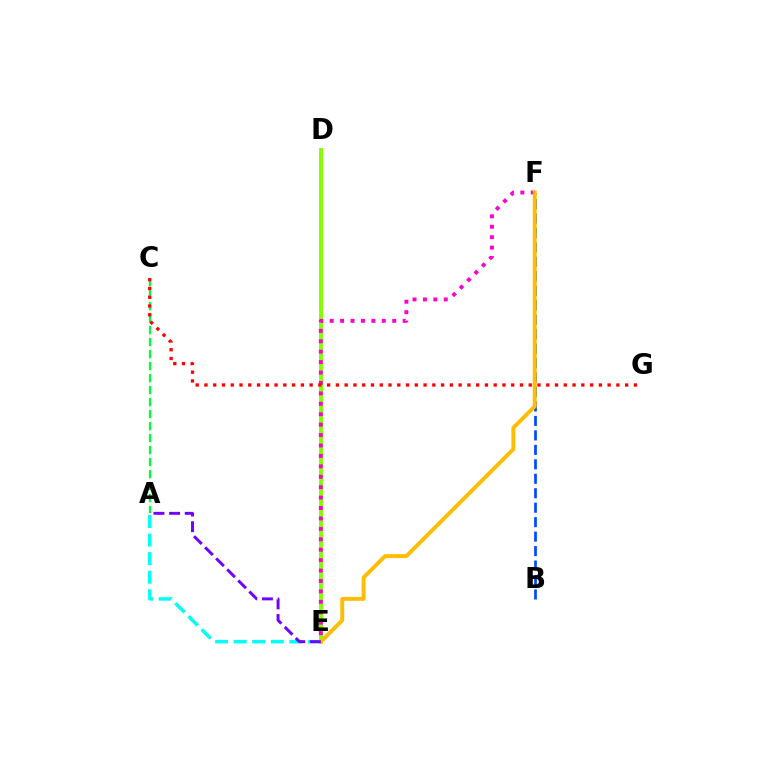{('D', 'E'): [{'color': '#84ff00', 'line_style': 'solid', 'thickness': 2.83}], ('B', 'F'): [{'color': '#004bff', 'line_style': 'dashed', 'thickness': 1.96}], ('E', 'F'): [{'color': '#ff00cf', 'line_style': 'dotted', 'thickness': 2.83}, {'color': '#ffbd00', 'line_style': 'solid', 'thickness': 2.83}], ('A', 'C'): [{'color': '#00ff39', 'line_style': 'dashed', 'thickness': 1.63}], ('A', 'E'): [{'color': '#00fff6', 'line_style': 'dashed', 'thickness': 2.52}, {'color': '#7200ff', 'line_style': 'dashed', 'thickness': 2.13}], ('C', 'G'): [{'color': '#ff0000', 'line_style': 'dotted', 'thickness': 2.38}]}